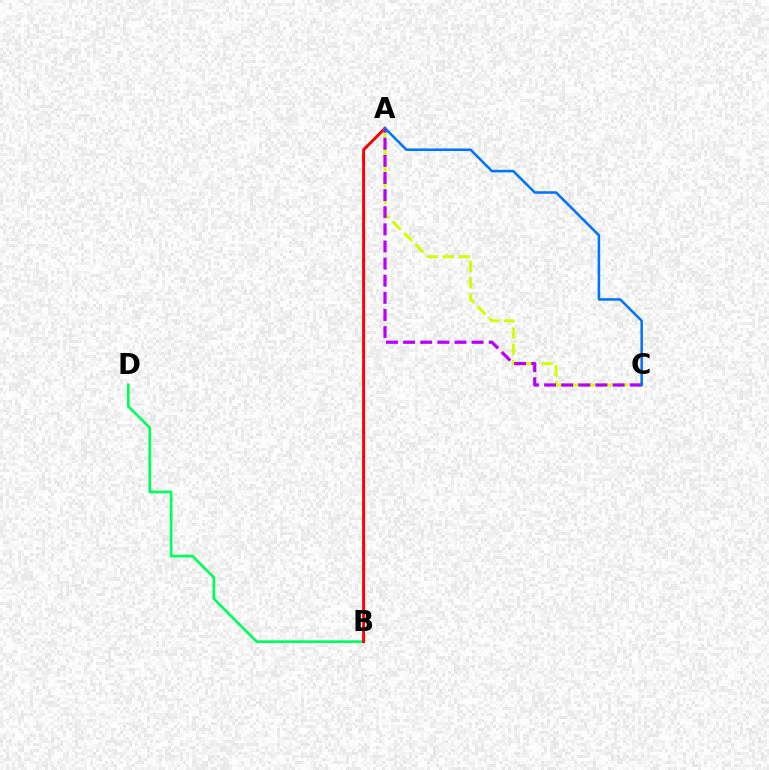{('B', 'D'): [{'color': '#00ff5c', 'line_style': 'solid', 'thickness': 1.93}], ('A', 'B'): [{'color': '#ff0000', 'line_style': 'solid', 'thickness': 2.12}], ('A', 'C'): [{'color': '#d1ff00', 'line_style': 'dashed', 'thickness': 2.19}, {'color': '#b900ff', 'line_style': 'dashed', 'thickness': 2.33}, {'color': '#0074ff', 'line_style': 'solid', 'thickness': 1.83}]}